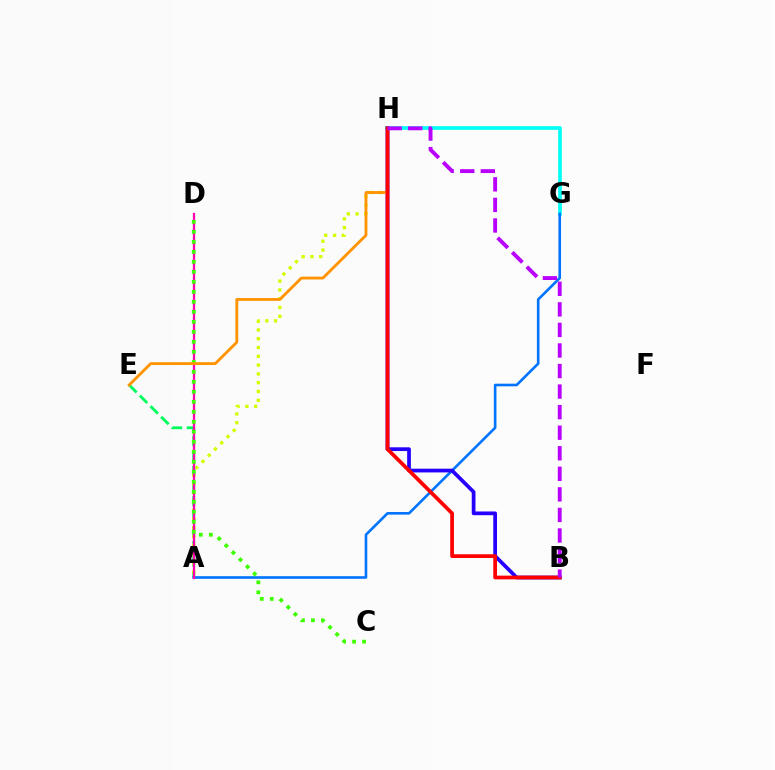{('A', 'E'): [{'color': '#00ff5c', 'line_style': 'dashed', 'thickness': 2.04}], ('G', 'H'): [{'color': '#00fff6', 'line_style': 'solid', 'thickness': 2.63}], ('A', 'G'): [{'color': '#0074ff', 'line_style': 'solid', 'thickness': 1.89}], ('A', 'H'): [{'color': '#d1ff00', 'line_style': 'dotted', 'thickness': 2.39}], ('A', 'D'): [{'color': '#ff00ac', 'line_style': 'solid', 'thickness': 1.63}], ('B', 'H'): [{'color': '#2500ff', 'line_style': 'solid', 'thickness': 2.69}, {'color': '#ff0000', 'line_style': 'solid', 'thickness': 2.69}, {'color': '#b900ff', 'line_style': 'dashed', 'thickness': 2.79}], ('C', 'D'): [{'color': '#3dff00', 'line_style': 'dotted', 'thickness': 2.72}], ('E', 'H'): [{'color': '#ff9400', 'line_style': 'solid', 'thickness': 2.05}]}